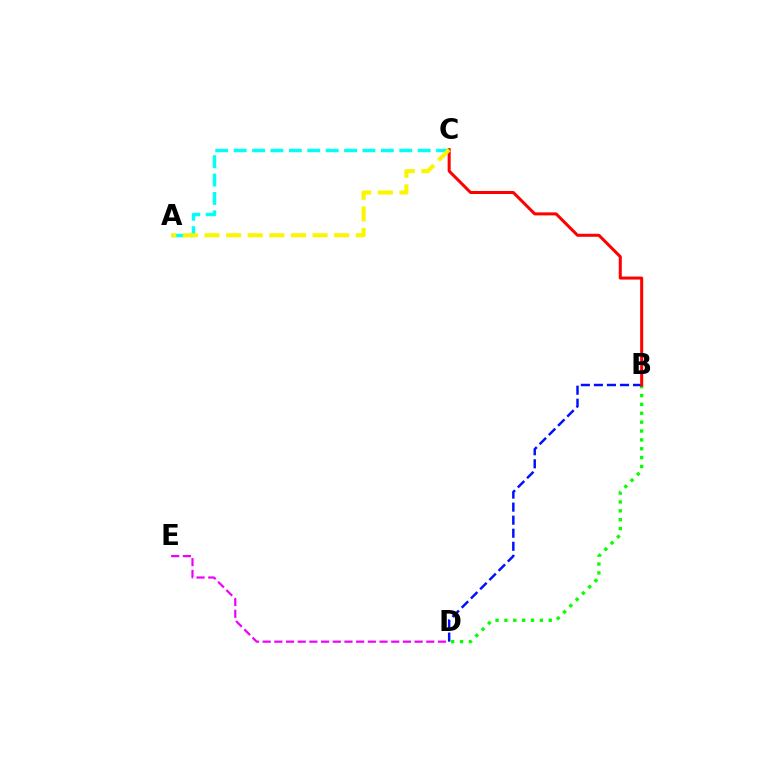{('A', 'C'): [{'color': '#00fff6', 'line_style': 'dashed', 'thickness': 2.5}, {'color': '#fcf500', 'line_style': 'dashed', 'thickness': 2.94}], ('B', 'D'): [{'color': '#08ff00', 'line_style': 'dotted', 'thickness': 2.41}, {'color': '#0010ff', 'line_style': 'dashed', 'thickness': 1.77}], ('D', 'E'): [{'color': '#ee00ff', 'line_style': 'dashed', 'thickness': 1.59}], ('B', 'C'): [{'color': '#ff0000', 'line_style': 'solid', 'thickness': 2.17}]}